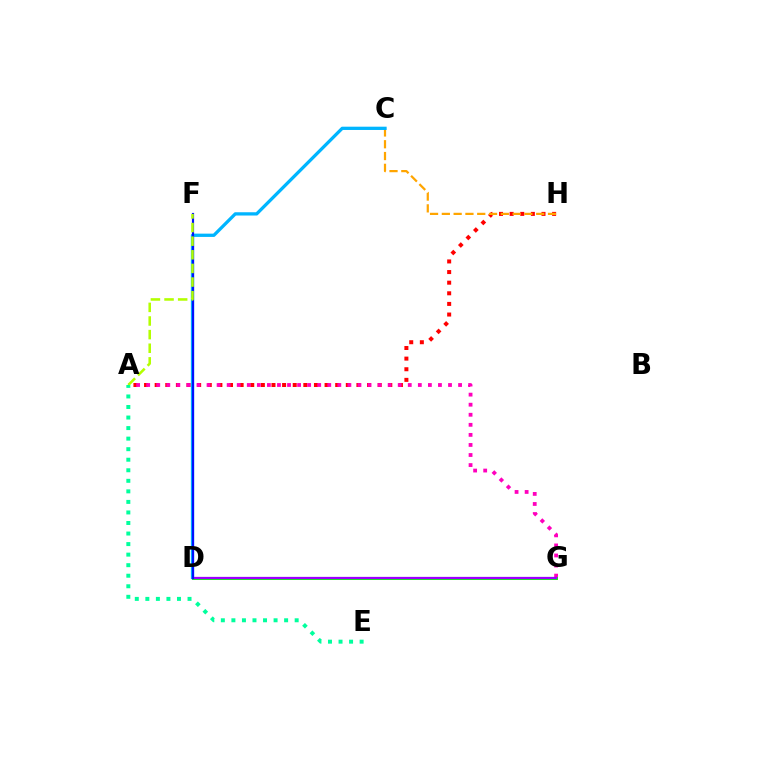{('A', 'H'): [{'color': '#ff0000', 'line_style': 'dotted', 'thickness': 2.89}], ('A', 'G'): [{'color': '#ff00bd', 'line_style': 'dotted', 'thickness': 2.73}], ('D', 'G'): [{'color': '#08ff00', 'line_style': 'solid', 'thickness': 2.1}, {'color': '#9b00ff', 'line_style': 'solid', 'thickness': 1.64}], ('C', 'H'): [{'color': '#ffa500', 'line_style': 'dashed', 'thickness': 1.6}], ('C', 'D'): [{'color': '#00b5ff', 'line_style': 'solid', 'thickness': 2.36}], ('D', 'F'): [{'color': '#0010ff', 'line_style': 'solid', 'thickness': 1.57}], ('A', 'F'): [{'color': '#b3ff00', 'line_style': 'dashed', 'thickness': 1.85}], ('A', 'E'): [{'color': '#00ff9d', 'line_style': 'dotted', 'thickness': 2.87}]}